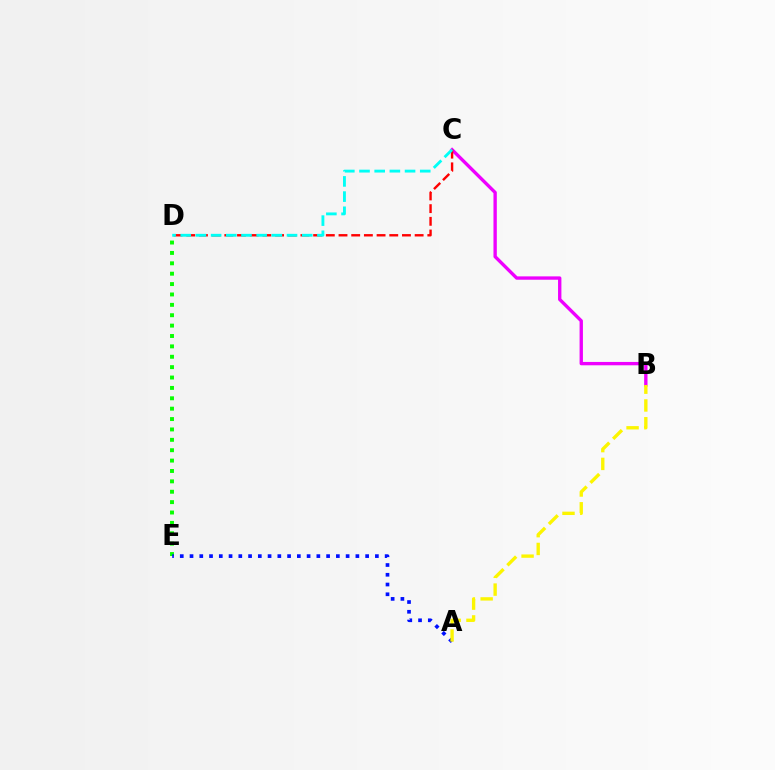{('D', 'E'): [{'color': '#08ff00', 'line_style': 'dotted', 'thickness': 2.82}], ('A', 'E'): [{'color': '#0010ff', 'line_style': 'dotted', 'thickness': 2.65}], ('B', 'C'): [{'color': '#ee00ff', 'line_style': 'solid', 'thickness': 2.41}], ('C', 'D'): [{'color': '#ff0000', 'line_style': 'dashed', 'thickness': 1.72}, {'color': '#00fff6', 'line_style': 'dashed', 'thickness': 2.06}], ('A', 'B'): [{'color': '#fcf500', 'line_style': 'dashed', 'thickness': 2.42}]}